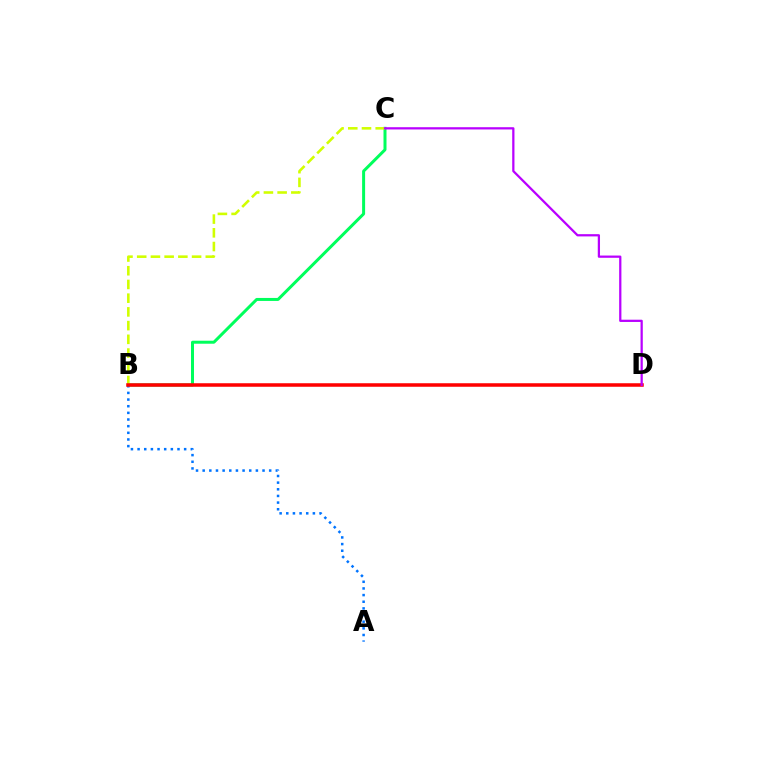{('B', 'C'): [{'color': '#00ff5c', 'line_style': 'solid', 'thickness': 2.16}, {'color': '#d1ff00', 'line_style': 'dashed', 'thickness': 1.86}], ('A', 'B'): [{'color': '#0074ff', 'line_style': 'dotted', 'thickness': 1.81}], ('B', 'D'): [{'color': '#ff0000', 'line_style': 'solid', 'thickness': 2.54}], ('C', 'D'): [{'color': '#b900ff', 'line_style': 'solid', 'thickness': 1.62}]}